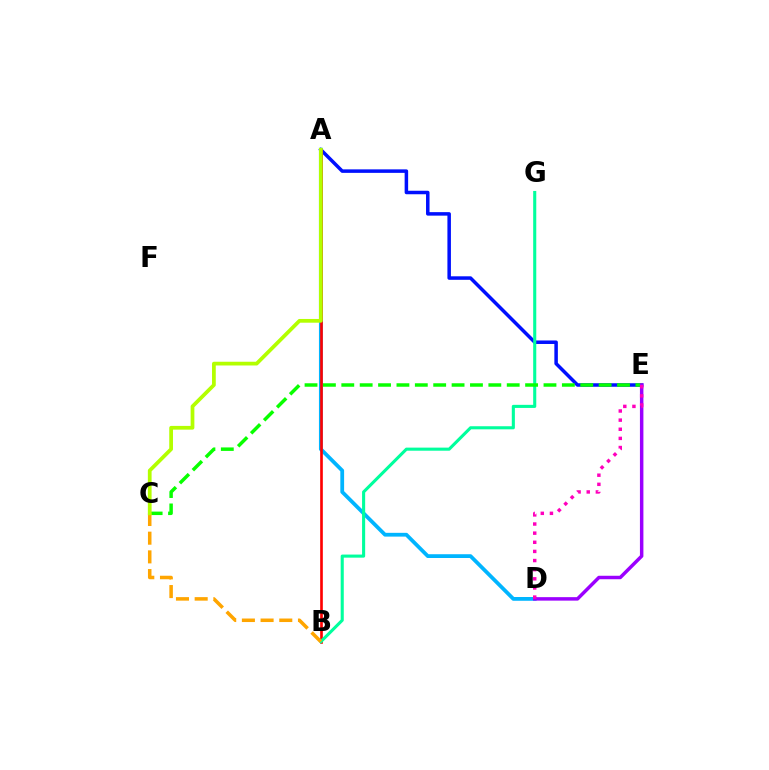{('A', 'E'): [{'color': '#0010ff', 'line_style': 'solid', 'thickness': 2.52}], ('A', 'D'): [{'color': '#00b5ff', 'line_style': 'solid', 'thickness': 2.72}], ('A', 'B'): [{'color': '#ff0000', 'line_style': 'solid', 'thickness': 1.91}], ('B', 'G'): [{'color': '#00ff9d', 'line_style': 'solid', 'thickness': 2.22}], ('C', 'E'): [{'color': '#08ff00', 'line_style': 'dashed', 'thickness': 2.5}], ('D', 'E'): [{'color': '#9b00ff', 'line_style': 'solid', 'thickness': 2.5}, {'color': '#ff00bd', 'line_style': 'dotted', 'thickness': 2.48}], ('B', 'C'): [{'color': '#ffa500', 'line_style': 'dashed', 'thickness': 2.54}], ('A', 'C'): [{'color': '#b3ff00', 'line_style': 'solid', 'thickness': 2.69}]}